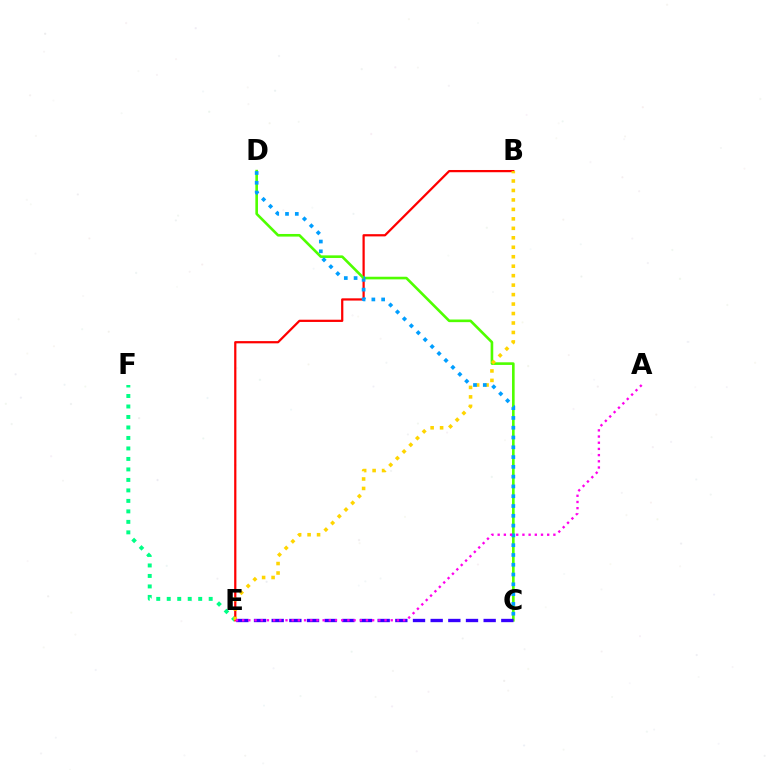{('E', 'F'): [{'color': '#00ff86', 'line_style': 'dotted', 'thickness': 2.85}], ('B', 'E'): [{'color': '#ff0000', 'line_style': 'solid', 'thickness': 1.61}, {'color': '#ffd500', 'line_style': 'dotted', 'thickness': 2.57}], ('C', 'D'): [{'color': '#4fff00', 'line_style': 'solid', 'thickness': 1.89}, {'color': '#009eff', 'line_style': 'dotted', 'thickness': 2.66}], ('C', 'E'): [{'color': '#3700ff', 'line_style': 'dashed', 'thickness': 2.4}], ('A', 'E'): [{'color': '#ff00ed', 'line_style': 'dotted', 'thickness': 1.68}]}